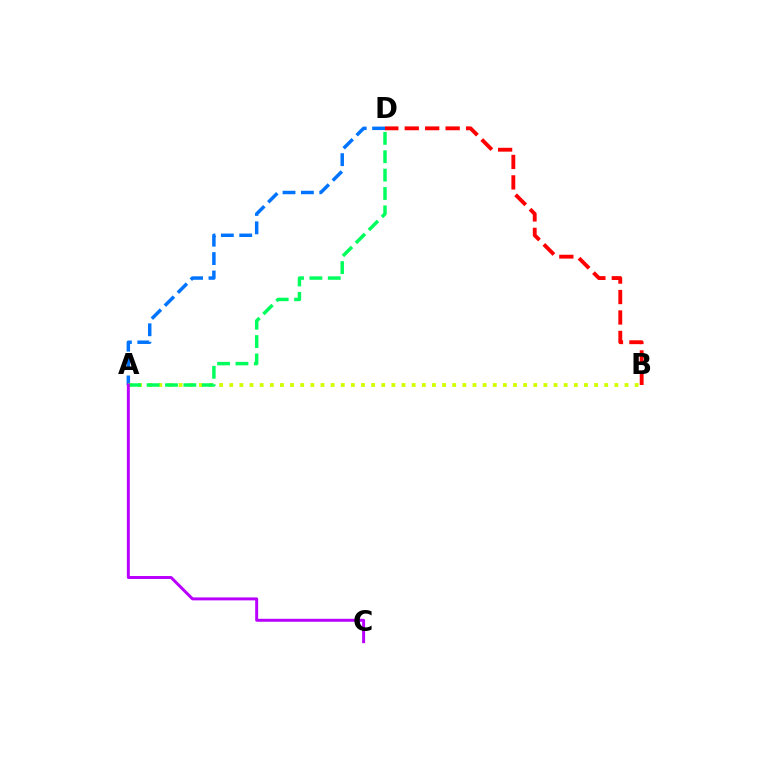{('A', 'D'): [{'color': '#0074ff', 'line_style': 'dashed', 'thickness': 2.5}, {'color': '#00ff5c', 'line_style': 'dashed', 'thickness': 2.5}], ('A', 'B'): [{'color': '#d1ff00', 'line_style': 'dotted', 'thickness': 2.75}], ('B', 'D'): [{'color': '#ff0000', 'line_style': 'dashed', 'thickness': 2.78}], ('A', 'C'): [{'color': '#b900ff', 'line_style': 'solid', 'thickness': 2.13}]}